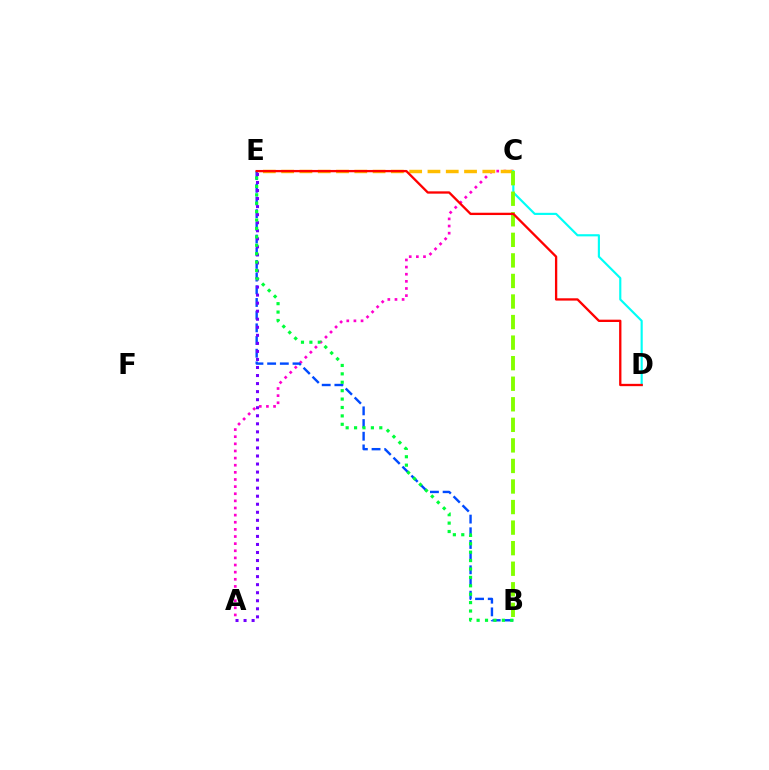{('A', 'C'): [{'color': '#ff00cf', 'line_style': 'dotted', 'thickness': 1.94}], ('C', 'E'): [{'color': '#ffbd00', 'line_style': 'dashed', 'thickness': 2.48}], ('B', 'E'): [{'color': '#004bff', 'line_style': 'dashed', 'thickness': 1.72}, {'color': '#00ff39', 'line_style': 'dotted', 'thickness': 2.28}], ('A', 'E'): [{'color': '#7200ff', 'line_style': 'dotted', 'thickness': 2.19}], ('C', 'D'): [{'color': '#00fff6', 'line_style': 'solid', 'thickness': 1.55}], ('B', 'C'): [{'color': '#84ff00', 'line_style': 'dashed', 'thickness': 2.79}], ('D', 'E'): [{'color': '#ff0000', 'line_style': 'solid', 'thickness': 1.67}]}